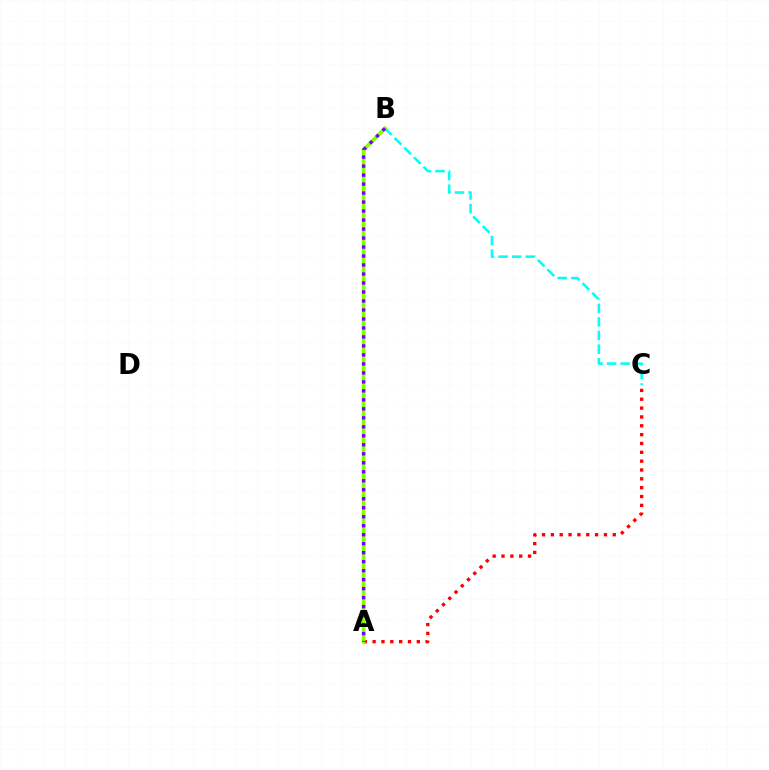{('A', 'C'): [{'color': '#ff0000', 'line_style': 'dotted', 'thickness': 2.4}], ('B', 'C'): [{'color': '#00fff6', 'line_style': 'dashed', 'thickness': 1.85}], ('A', 'B'): [{'color': '#84ff00', 'line_style': 'solid', 'thickness': 2.61}, {'color': '#7200ff', 'line_style': 'dotted', 'thickness': 2.44}]}